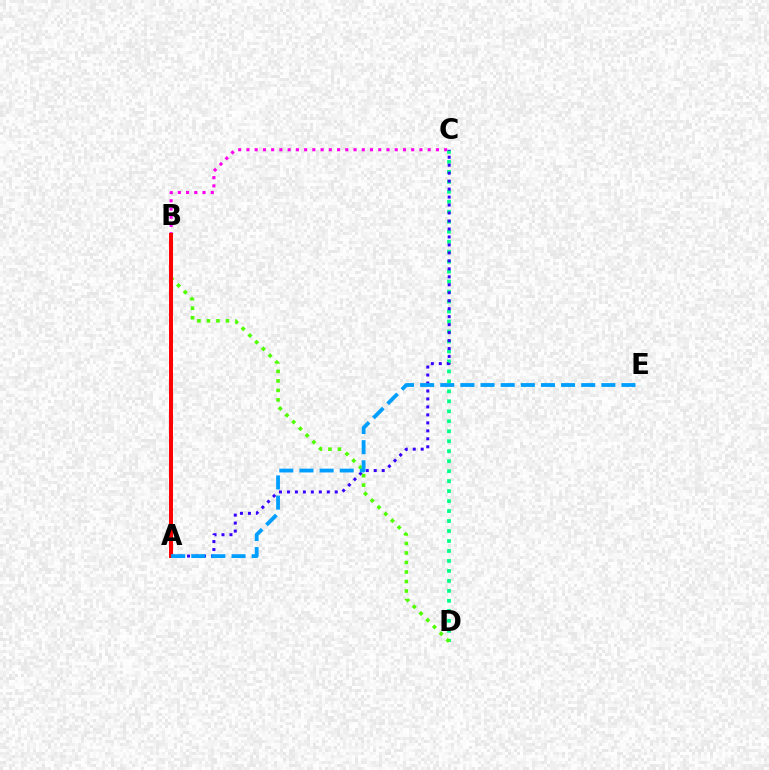{('C', 'D'): [{'color': '#00ff86', 'line_style': 'dotted', 'thickness': 2.71}], ('A', 'B'): [{'color': '#ffd500', 'line_style': 'dotted', 'thickness': 1.86}, {'color': '#ff0000', 'line_style': 'solid', 'thickness': 2.86}], ('A', 'C'): [{'color': '#3700ff', 'line_style': 'dotted', 'thickness': 2.17}], ('B', 'D'): [{'color': '#4fff00', 'line_style': 'dotted', 'thickness': 2.58}], ('B', 'C'): [{'color': '#ff00ed', 'line_style': 'dotted', 'thickness': 2.24}], ('A', 'E'): [{'color': '#009eff', 'line_style': 'dashed', 'thickness': 2.74}]}